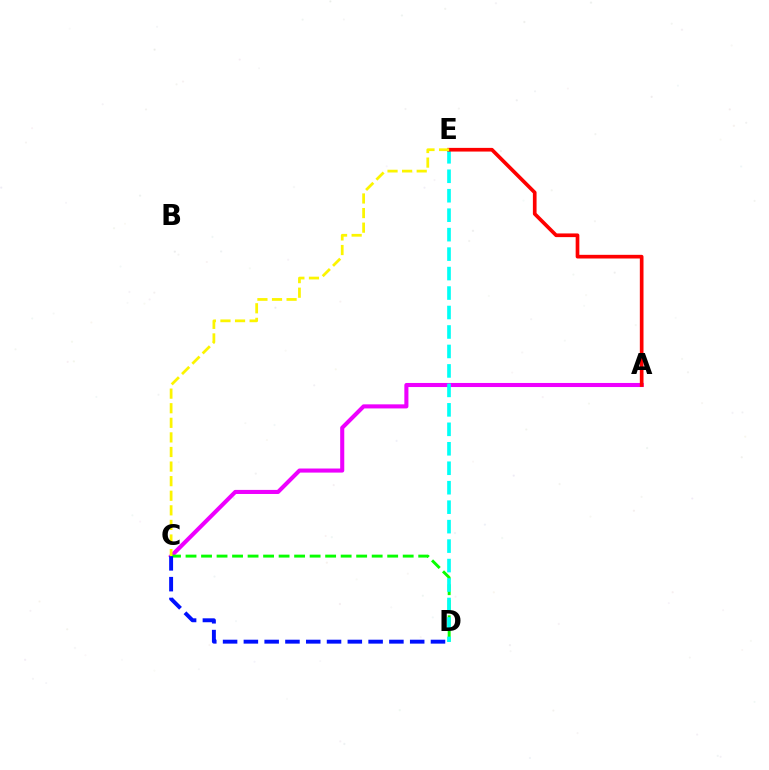{('A', 'C'): [{'color': '#ee00ff', 'line_style': 'solid', 'thickness': 2.94}], ('C', 'D'): [{'color': '#08ff00', 'line_style': 'dashed', 'thickness': 2.11}, {'color': '#0010ff', 'line_style': 'dashed', 'thickness': 2.82}], ('D', 'E'): [{'color': '#00fff6', 'line_style': 'dashed', 'thickness': 2.64}], ('A', 'E'): [{'color': '#ff0000', 'line_style': 'solid', 'thickness': 2.65}], ('C', 'E'): [{'color': '#fcf500', 'line_style': 'dashed', 'thickness': 1.98}]}